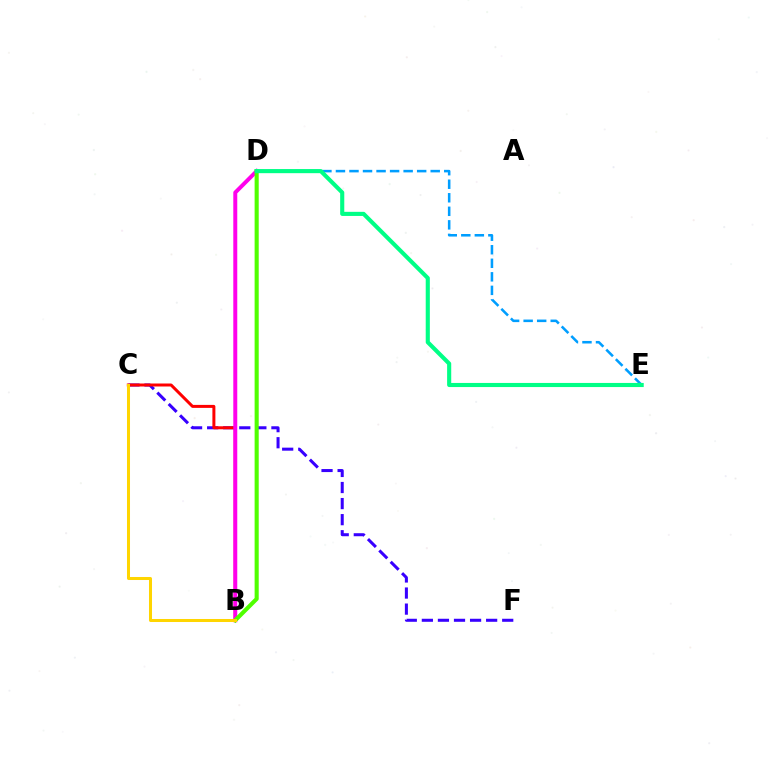{('C', 'F'): [{'color': '#3700ff', 'line_style': 'dashed', 'thickness': 2.18}], ('B', 'C'): [{'color': '#ff0000', 'line_style': 'solid', 'thickness': 2.15}, {'color': '#ffd500', 'line_style': 'solid', 'thickness': 2.17}], ('B', 'D'): [{'color': '#ff00ed', 'line_style': 'solid', 'thickness': 2.86}, {'color': '#4fff00', 'line_style': 'solid', 'thickness': 2.95}], ('D', 'E'): [{'color': '#009eff', 'line_style': 'dashed', 'thickness': 1.84}, {'color': '#00ff86', 'line_style': 'solid', 'thickness': 2.96}]}